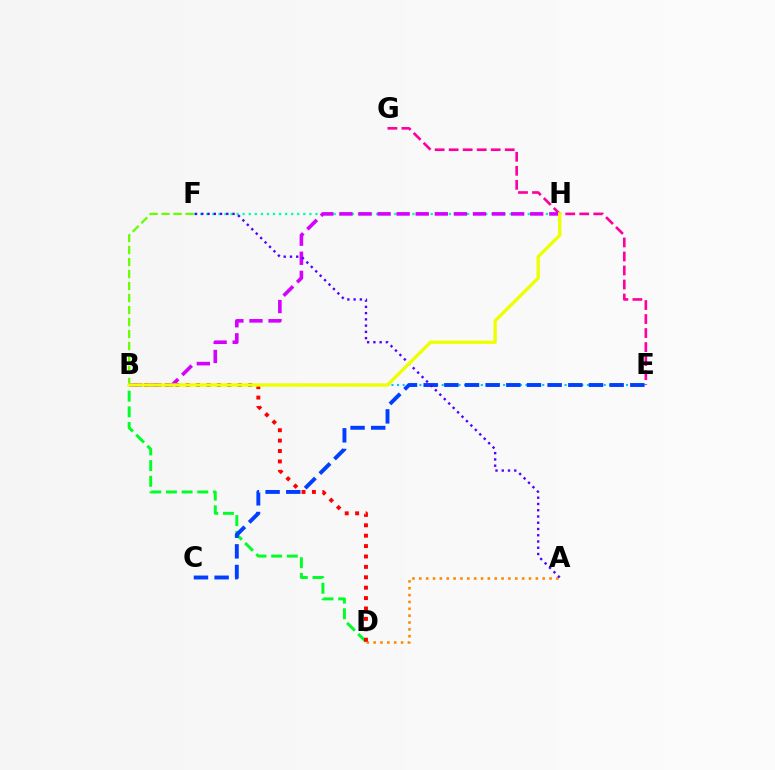{('B', 'D'): [{'color': '#00ff27', 'line_style': 'dashed', 'thickness': 2.13}, {'color': '#ff0000', 'line_style': 'dotted', 'thickness': 2.83}], ('E', 'G'): [{'color': '#ff00a0', 'line_style': 'dashed', 'thickness': 1.9}], ('A', 'D'): [{'color': '#ff8800', 'line_style': 'dotted', 'thickness': 1.86}], ('F', 'H'): [{'color': '#00ffaf', 'line_style': 'dotted', 'thickness': 1.65}], ('B', 'E'): [{'color': '#00c7ff', 'line_style': 'dotted', 'thickness': 1.52}], ('C', 'E'): [{'color': '#003fff', 'line_style': 'dashed', 'thickness': 2.81}], ('B', 'F'): [{'color': '#66ff00', 'line_style': 'dashed', 'thickness': 1.63}], ('B', 'H'): [{'color': '#d600ff', 'line_style': 'dashed', 'thickness': 2.59}, {'color': '#eeff00', 'line_style': 'solid', 'thickness': 2.4}], ('A', 'F'): [{'color': '#4f00ff', 'line_style': 'dotted', 'thickness': 1.7}]}